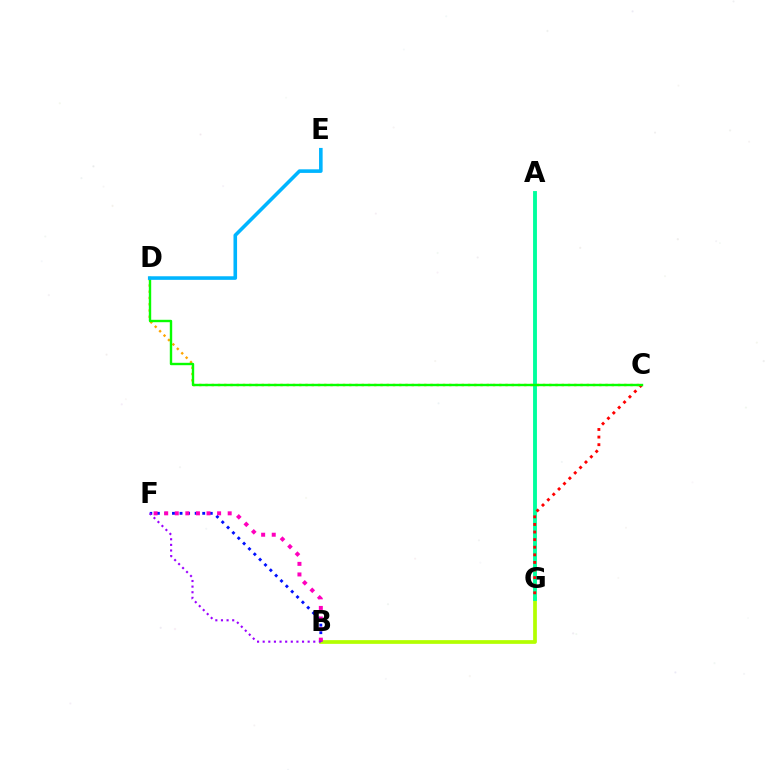{('B', 'G'): [{'color': '#b3ff00', 'line_style': 'solid', 'thickness': 2.68}], ('C', 'D'): [{'color': '#ffa500', 'line_style': 'dotted', 'thickness': 1.7}, {'color': '#08ff00', 'line_style': 'solid', 'thickness': 1.72}], ('A', 'G'): [{'color': '#00ff9d', 'line_style': 'solid', 'thickness': 2.78}], ('C', 'G'): [{'color': '#ff0000', 'line_style': 'dotted', 'thickness': 2.06}], ('B', 'F'): [{'color': '#0010ff', 'line_style': 'dotted', 'thickness': 2.05}, {'color': '#ff00bd', 'line_style': 'dotted', 'thickness': 2.88}, {'color': '#9b00ff', 'line_style': 'dotted', 'thickness': 1.53}], ('D', 'E'): [{'color': '#00b5ff', 'line_style': 'solid', 'thickness': 2.58}]}